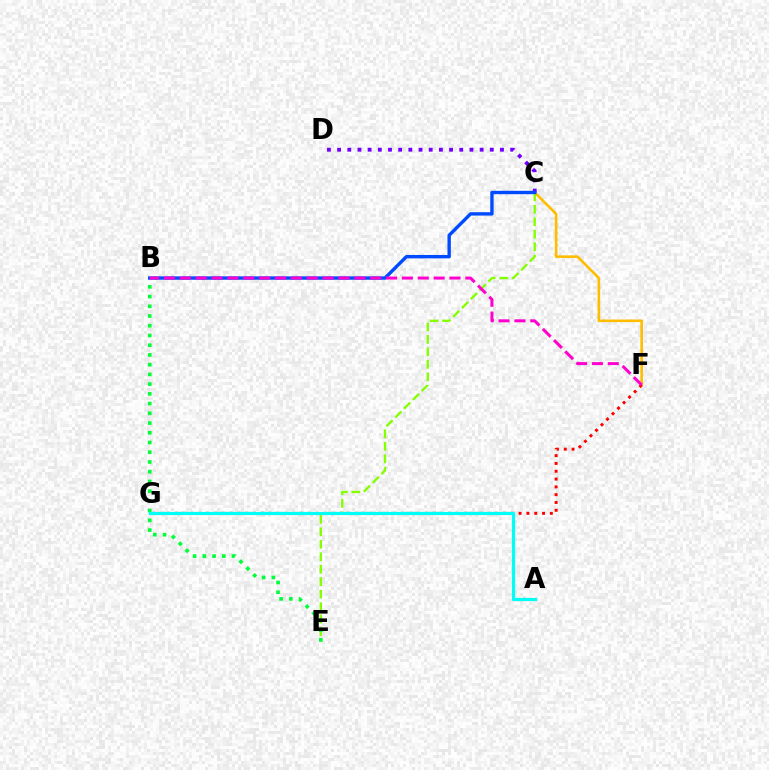{('C', 'F'): [{'color': '#ffbd00', 'line_style': 'solid', 'thickness': 1.87}], ('C', 'E'): [{'color': '#84ff00', 'line_style': 'dashed', 'thickness': 1.69}], ('F', 'G'): [{'color': '#ff0000', 'line_style': 'dotted', 'thickness': 2.12}], ('B', 'E'): [{'color': '#00ff39', 'line_style': 'dotted', 'thickness': 2.64}], ('A', 'G'): [{'color': '#00fff6', 'line_style': 'solid', 'thickness': 2.32}], ('C', 'D'): [{'color': '#7200ff', 'line_style': 'dotted', 'thickness': 2.77}], ('B', 'C'): [{'color': '#004bff', 'line_style': 'solid', 'thickness': 2.44}], ('B', 'F'): [{'color': '#ff00cf', 'line_style': 'dashed', 'thickness': 2.16}]}